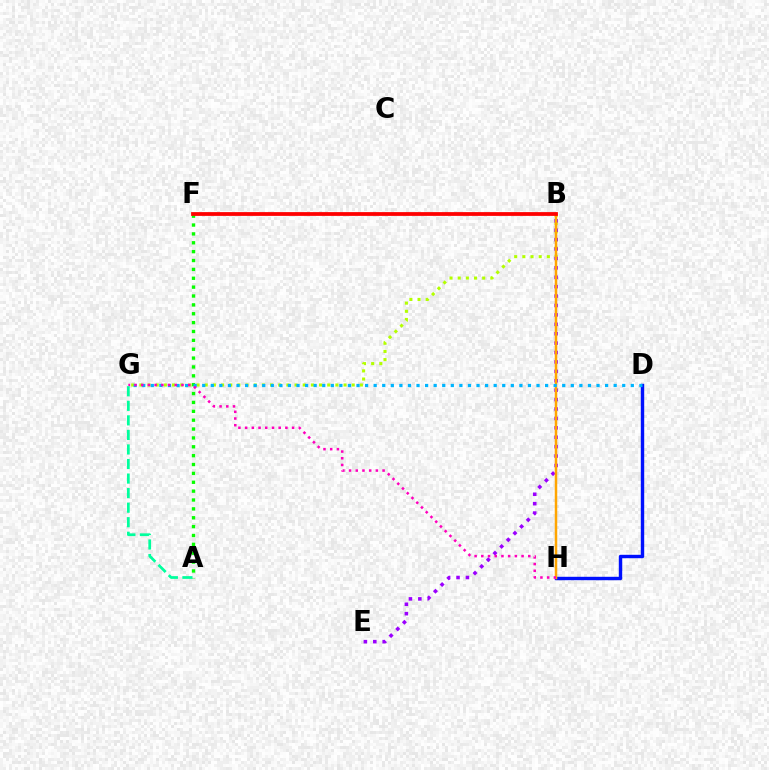{('A', 'F'): [{'color': '#08ff00', 'line_style': 'dotted', 'thickness': 2.41}], ('D', 'H'): [{'color': '#0010ff', 'line_style': 'solid', 'thickness': 2.45}], ('B', 'G'): [{'color': '#b3ff00', 'line_style': 'dotted', 'thickness': 2.22}], ('B', 'E'): [{'color': '#9b00ff', 'line_style': 'dotted', 'thickness': 2.56}], ('B', 'H'): [{'color': '#ffa500', 'line_style': 'solid', 'thickness': 1.79}], ('D', 'G'): [{'color': '#00b5ff', 'line_style': 'dotted', 'thickness': 2.33}], ('G', 'H'): [{'color': '#ff00bd', 'line_style': 'dotted', 'thickness': 1.82}], ('A', 'G'): [{'color': '#00ff9d', 'line_style': 'dashed', 'thickness': 1.98}], ('B', 'F'): [{'color': '#ff0000', 'line_style': 'solid', 'thickness': 2.71}]}